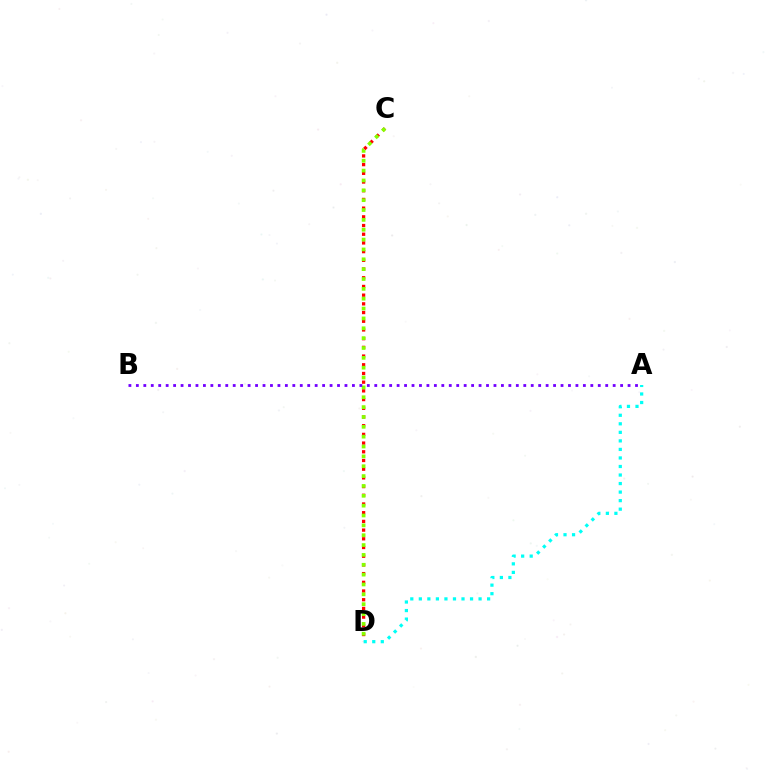{('C', 'D'): [{'color': '#ff0000', 'line_style': 'dotted', 'thickness': 2.36}, {'color': '#84ff00', 'line_style': 'dotted', 'thickness': 2.68}], ('A', 'D'): [{'color': '#00fff6', 'line_style': 'dotted', 'thickness': 2.32}], ('A', 'B'): [{'color': '#7200ff', 'line_style': 'dotted', 'thickness': 2.02}]}